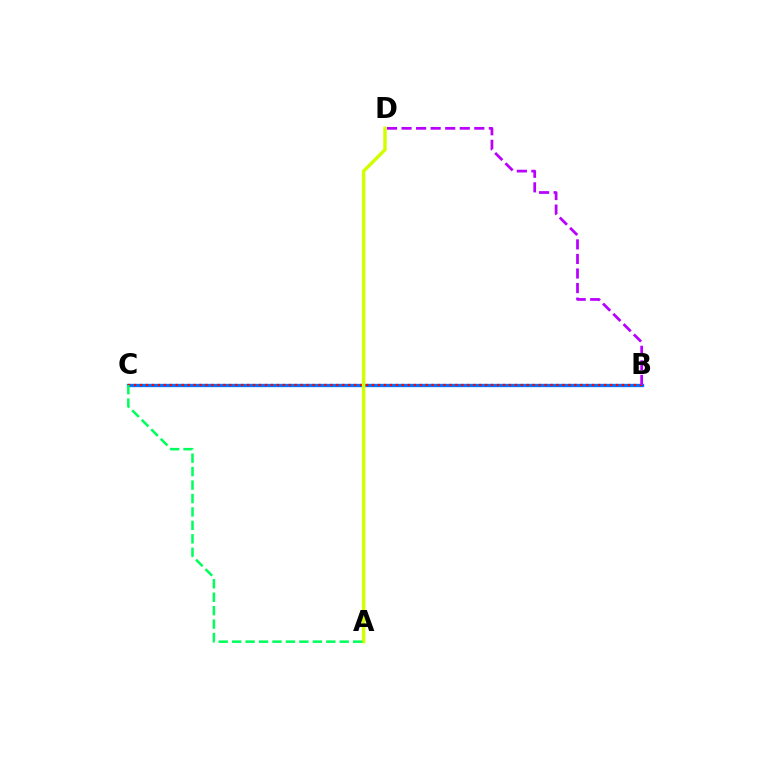{('B', 'C'): [{'color': '#0074ff', 'line_style': 'solid', 'thickness': 2.4}, {'color': '#ff0000', 'line_style': 'dotted', 'thickness': 1.62}], ('A', 'D'): [{'color': '#d1ff00', 'line_style': 'solid', 'thickness': 2.46}], ('B', 'D'): [{'color': '#b900ff', 'line_style': 'dashed', 'thickness': 1.98}], ('A', 'C'): [{'color': '#00ff5c', 'line_style': 'dashed', 'thickness': 1.83}]}